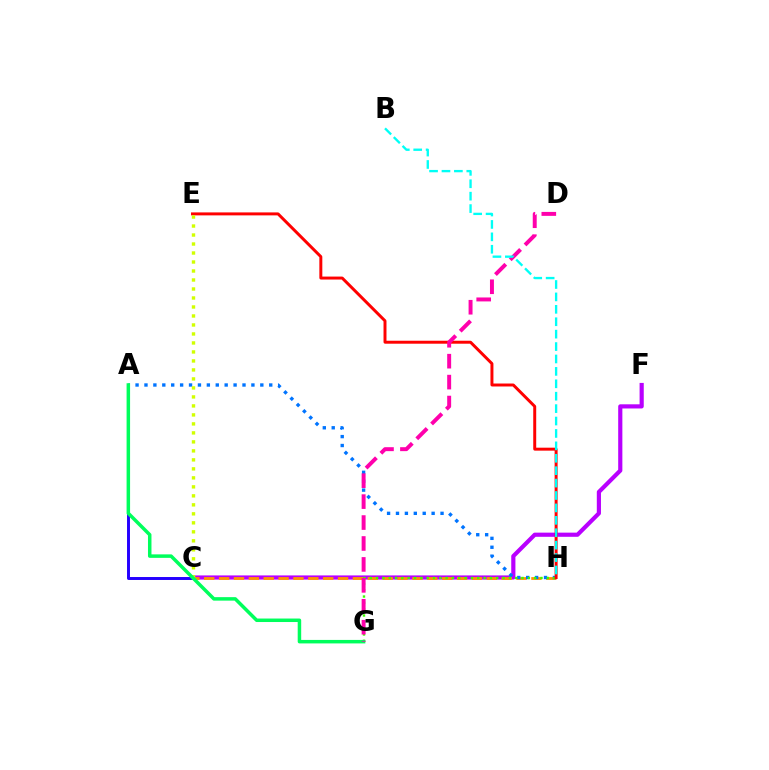{('C', 'F'): [{'color': '#b900ff', 'line_style': 'solid', 'thickness': 3.0}], ('C', 'H'): [{'color': '#ff9400', 'line_style': 'dashed', 'thickness': 2.02}], ('A', 'H'): [{'color': '#0074ff', 'line_style': 'dotted', 'thickness': 2.42}], ('G', 'H'): [{'color': '#3dff00', 'line_style': 'dotted', 'thickness': 1.72}], ('A', 'C'): [{'color': '#2500ff', 'line_style': 'solid', 'thickness': 2.13}], ('E', 'H'): [{'color': '#ff0000', 'line_style': 'solid', 'thickness': 2.13}], ('C', 'E'): [{'color': '#d1ff00', 'line_style': 'dotted', 'thickness': 2.44}], ('A', 'G'): [{'color': '#00ff5c', 'line_style': 'solid', 'thickness': 2.51}], ('D', 'G'): [{'color': '#ff00ac', 'line_style': 'dashed', 'thickness': 2.84}], ('B', 'H'): [{'color': '#00fff6', 'line_style': 'dashed', 'thickness': 1.69}]}